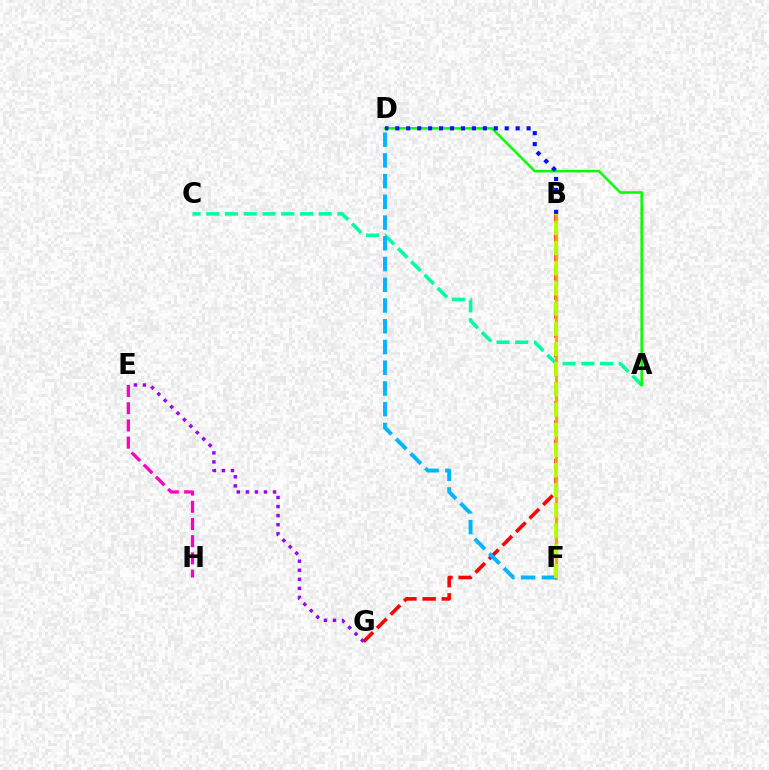{('B', 'G'): [{'color': '#ff0000', 'line_style': 'dashed', 'thickness': 2.6}], ('A', 'C'): [{'color': '#00ff9d', 'line_style': 'dashed', 'thickness': 2.54}], ('B', 'F'): [{'color': '#ffa500', 'line_style': 'solid', 'thickness': 2.29}, {'color': '#b3ff00', 'line_style': 'dashed', 'thickness': 2.74}], ('A', 'D'): [{'color': '#08ff00', 'line_style': 'solid', 'thickness': 1.83}], ('E', 'H'): [{'color': '#ff00bd', 'line_style': 'dashed', 'thickness': 2.34}], ('E', 'G'): [{'color': '#9b00ff', 'line_style': 'dotted', 'thickness': 2.46}], ('D', 'F'): [{'color': '#00b5ff', 'line_style': 'dashed', 'thickness': 2.82}], ('B', 'D'): [{'color': '#0010ff', 'line_style': 'dotted', 'thickness': 2.97}]}